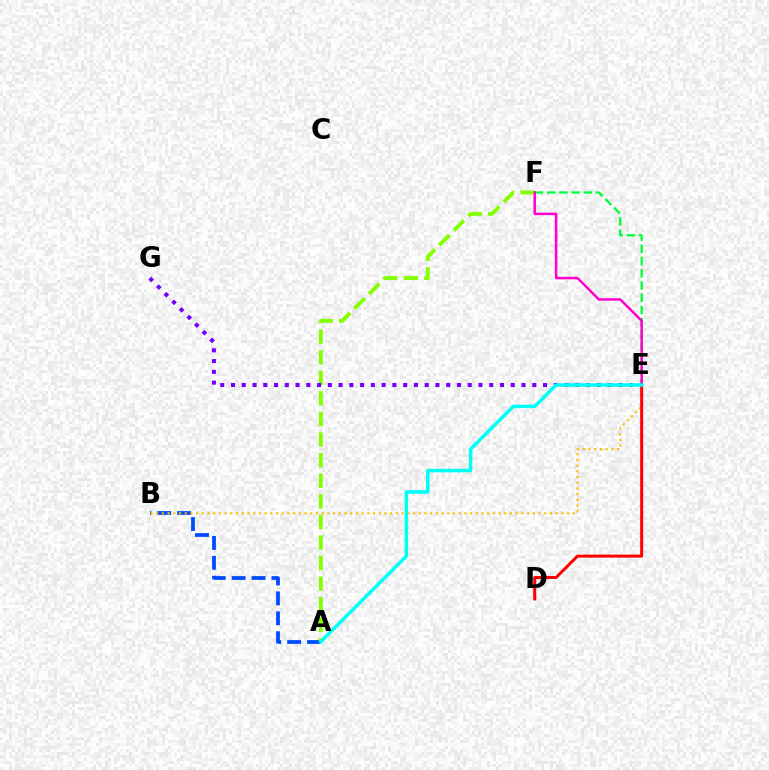{('E', 'F'): [{'color': '#00ff39', 'line_style': 'dashed', 'thickness': 1.66}, {'color': '#ff00cf', 'line_style': 'solid', 'thickness': 1.79}], ('A', 'B'): [{'color': '#004bff', 'line_style': 'dashed', 'thickness': 2.71}], ('A', 'F'): [{'color': '#84ff00', 'line_style': 'dashed', 'thickness': 2.8}], ('B', 'E'): [{'color': '#ffbd00', 'line_style': 'dotted', 'thickness': 1.55}], ('E', 'G'): [{'color': '#7200ff', 'line_style': 'dotted', 'thickness': 2.92}], ('D', 'E'): [{'color': '#ff0000', 'line_style': 'solid', 'thickness': 2.16}], ('A', 'E'): [{'color': '#00fff6', 'line_style': 'solid', 'thickness': 2.53}]}